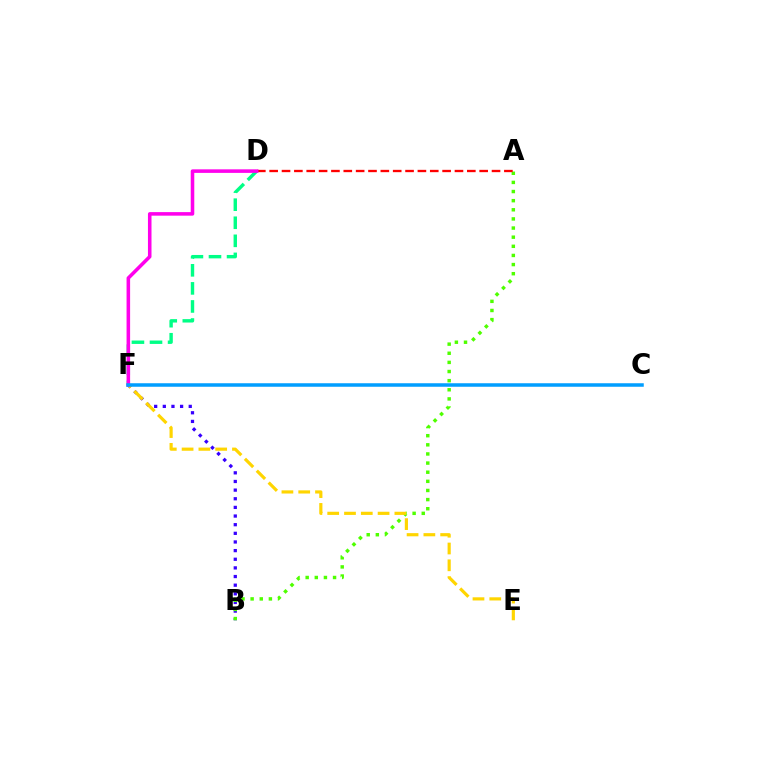{('B', 'F'): [{'color': '#3700ff', 'line_style': 'dotted', 'thickness': 2.35}], ('A', 'B'): [{'color': '#4fff00', 'line_style': 'dotted', 'thickness': 2.48}], ('E', 'F'): [{'color': '#ffd500', 'line_style': 'dashed', 'thickness': 2.28}], ('A', 'D'): [{'color': '#ff0000', 'line_style': 'dashed', 'thickness': 1.68}], ('D', 'F'): [{'color': '#00ff86', 'line_style': 'dashed', 'thickness': 2.45}, {'color': '#ff00ed', 'line_style': 'solid', 'thickness': 2.56}], ('C', 'F'): [{'color': '#009eff', 'line_style': 'solid', 'thickness': 2.52}]}